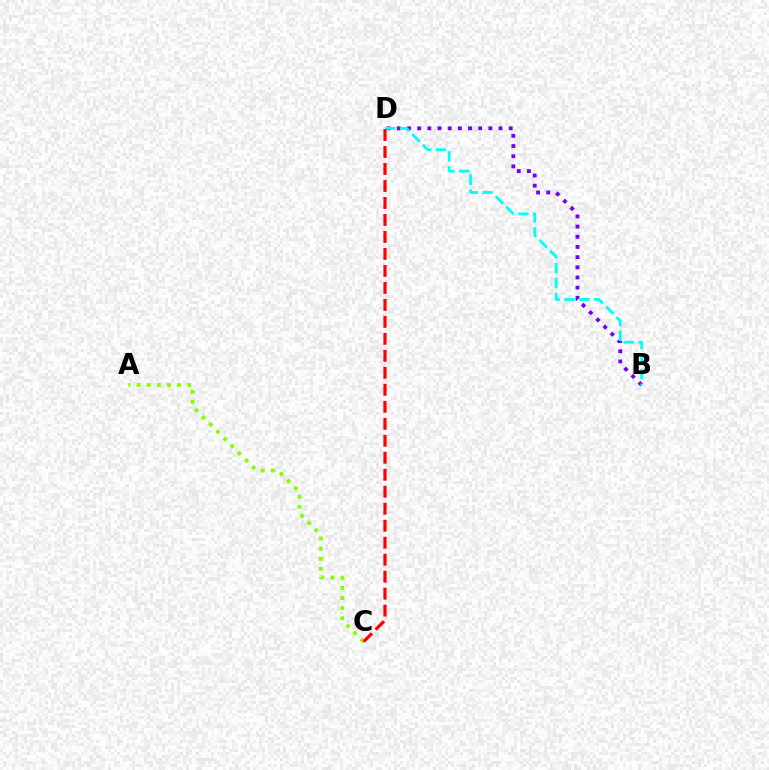{('B', 'D'): [{'color': '#7200ff', 'line_style': 'dotted', 'thickness': 2.76}, {'color': '#00fff6', 'line_style': 'dashed', 'thickness': 2.02}], ('A', 'C'): [{'color': '#84ff00', 'line_style': 'dotted', 'thickness': 2.75}], ('C', 'D'): [{'color': '#ff0000', 'line_style': 'dashed', 'thickness': 2.31}]}